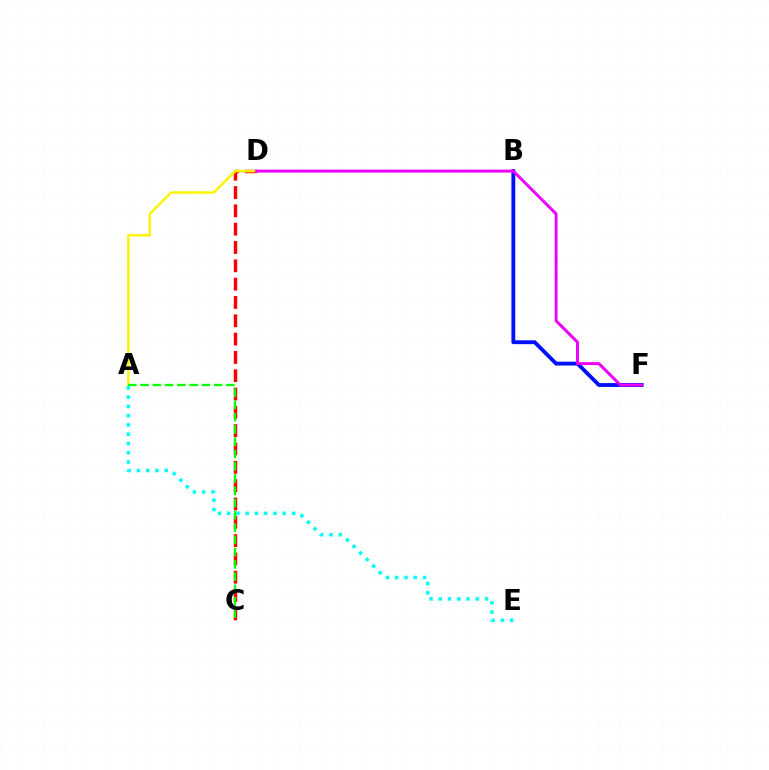{('C', 'D'): [{'color': '#ff0000', 'line_style': 'dashed', 'thickness': 2.49}], ('A', 'D'): [{'color': '#fcf500', 'line_style': 'solid', 'thickness': 1.77}], ('A', 'C'): [{'color': '#08ff00', 'line_style': 'dashed', 'thickness': 1.67}], ('A', 'E'): [{'color': '#00fff6', 'line_style': 'dotted', 'thickness': 2.52}], ('B', 'F'): [{'color': '#0010ff', 'line_style': 'solid', 'thickness': 2.77}], ('D', 'F'): [{'color': '#ee00ff', 'line_style': 'solid', 'thickness': 2.13}]}